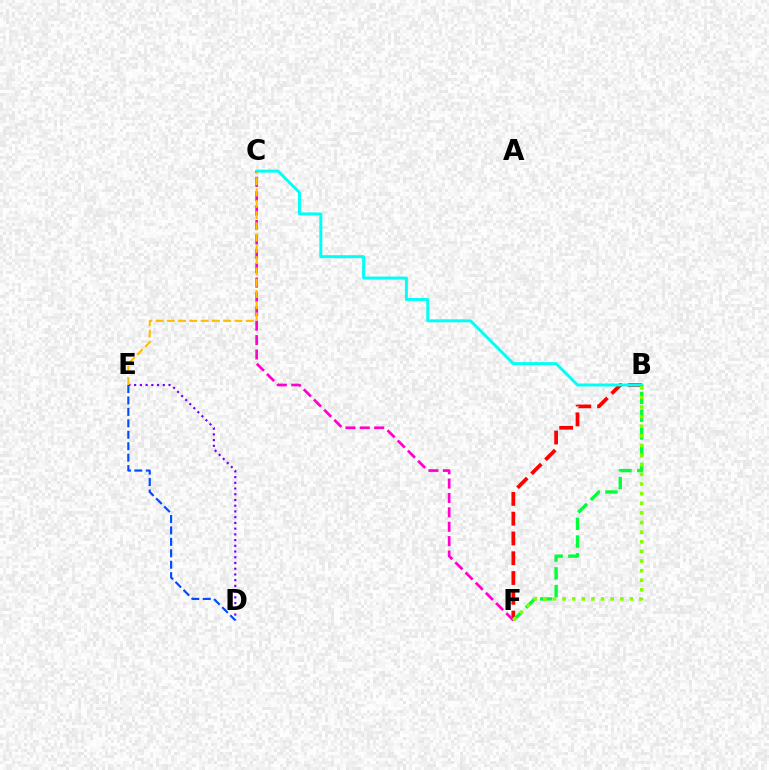{('B', 'F'): [{'color': '#ff0000', 'line_style': 'dashed', 'thickness': 2.69}, {'color': '#00ff39', 'line_style': 'dashed', 'thickness': 2.41}, {'color': '#84ff00', 'line_style': 'dotted', 'thickness': 2.62}], ('D', 'E'): [{'color': '#7200ff', 'line_style': 'dotted', 'thickness': 1.56}, {'color': '#004bff', 'line_style': 'dashed', 'thickness': 1.55}], ('B', 'C'): [{'color': '#00fff6', 'line_style': 'solid', 'thickness': 2.13}], ('C', 'F'): [{'color': '#ff00cf', 'line_style': 'dashed', 'thickness': 1.95}], ('C', 'E'): [{'color': '#ffbd00', 'line_style': 'dashed', 'thickness': 1.53}]}